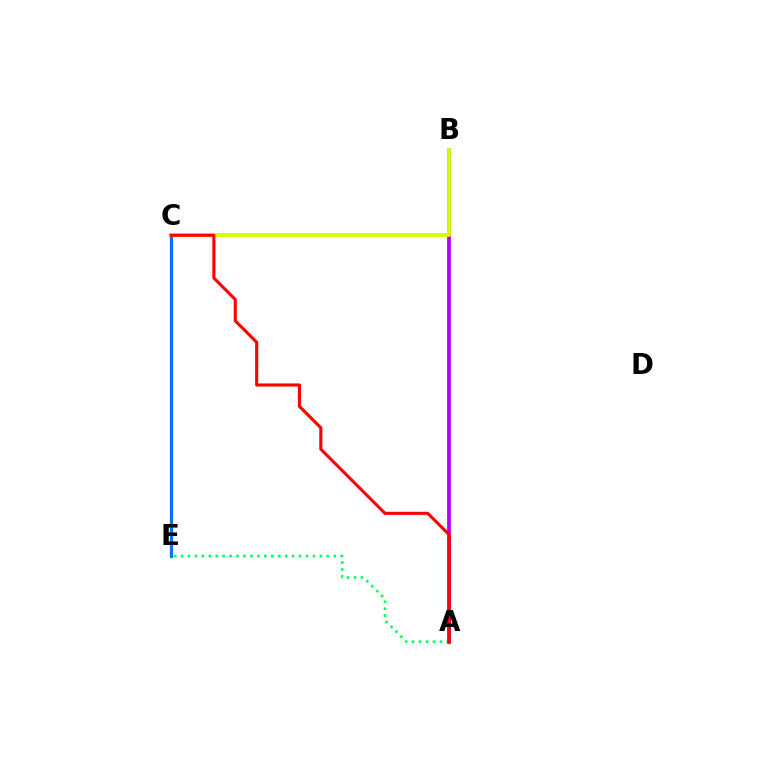{('A', 'E'): [{'color': '#00ff5c', 'line_style': 'dotted', 'thickness': 1.89}], ('C', 'E'): [{'color': '#0074ff', 'line_style': 'solid', 'thickness': 2.3}], ('A', 'B'): [{'color': '#b900ff', 'line_style': 'solid', 'thickness': 2.72}], ('B', 'C'): [{'color': '#d1ff00', 'line_style': 'solid', 'thickness': 2.76}], ('A', 'C'): [{'color': '#ff0000', 'line_style': 'solid', 'thickness': 2.23}]}